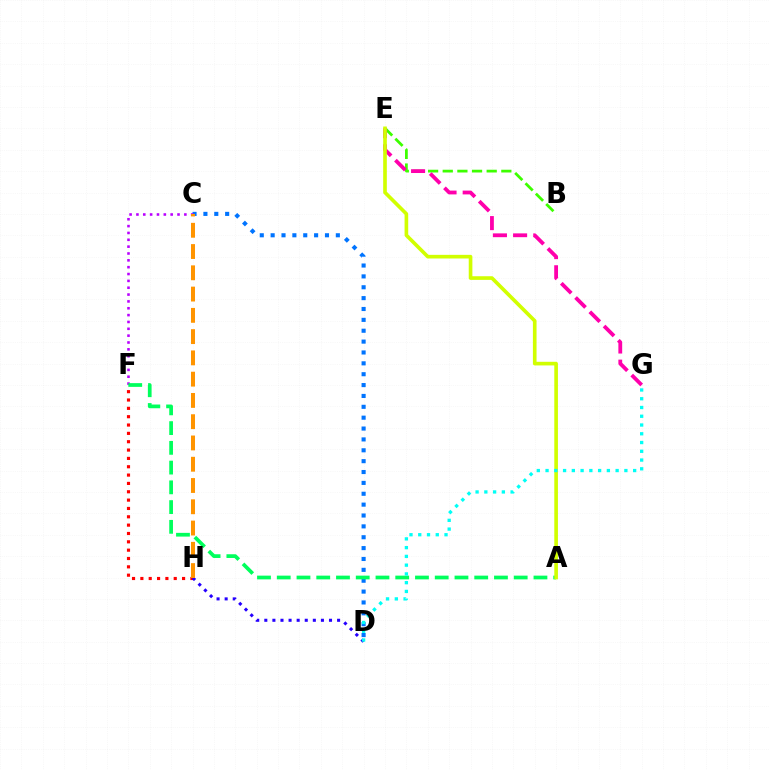{('C', 'D'): [{'color': '#0074ff', 'line_style': 'dotted', 'thickness': 2.95}], ('C', 'F'): [{'color': '#b900ff', 'line_style': 'dotted', 'thickness': 1.86}], ('F', 'H'): [{'color': '#ff0000', 'line_style': 'dotted', 'thickness': 2.27}], ('B', 'E'): [{'color': '#3dff00', 'line_style': 'dashed', 'thickness': 1.99}], ('D', 'H'): [{'color': '#2500ff', 'line_style': 'dotted', 'thickness': 2.2}], ('A', 'F'): [{'color': '#00ff5c', 'line_style': 'dashed', 'thickness': 2.68}], ('E', 'G'): [{'color': '#ff00ac', 'line_style': 'dashed', 'thickness': 2.74}], ('A', 'E'): [{'color': '#d1ff00', 'line_style': 'solid', 'thickness': 2.63}], ('C', 'H'): [{'color': '#ff9400', 'line_style': 'dashed', 'thickness': 2.89}], ('D', 'G'): [{'color': '#00fff6', 'line_style': 'dotted', 'thickness': 2.38}]}